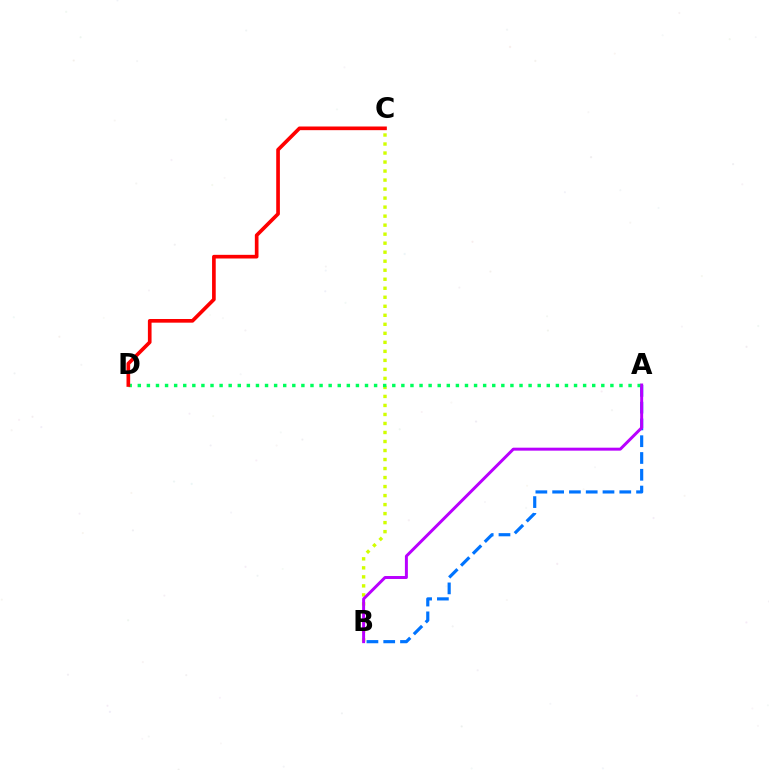{('A', 'B'): [{'color': '#0074ff', 'line_style': 'dashed', 'thickness': 2.28}, {'color': '#b900ff', 'line_style': 'solid', 'thickness': 2.13}], ('B', 'C'): [{'color': '#d1ff00', 'line_style': 'dotted', 'thickness': 2.45}], ('A', 'D'): [{'color': '#00ff5c', 'line_style': 'dotted', 'thickness': 2.47}], ('C', 'D'): [{'color': '#ff0000', 'line_style': 'solid', 'thickness': 2.64}]}